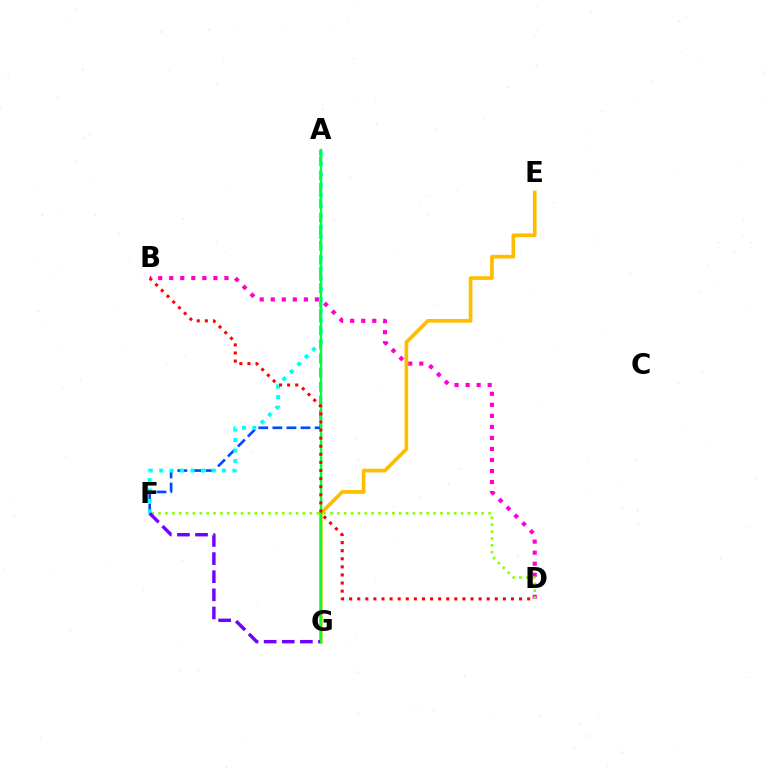{('B', 'D'): [{'color': '#ff00cf', 'line_style': 'dotted', 'thickness': 3.0}, {'color': '#ff0000', 'line_style': 'dotted', 'thickness': 2.2}], ('E', 'G'): [{'color': '#ffbd00', 'line_style': 'solid', 'thickness': 2.66}], ('A', 'F'): [{'color': '#004bff', 'line_style': 'dashed', 'thickness': 1.91}, {'color': '#00fff6', 'line_style': 'dotted', 'thickness': 2.84}], ('D', 'F'): [{'color': '#84ff00', 'line_style': 'dotted', 'thickness': 1.87}], ('F', 'G'): [{'color': '#7200ff', 'line_style': 'dashed', 'thickness': 2.46}], ('A', 'G'): [{'color': '#00ff39', 'line_style': 'solid', 'thickness': 1.69}]}